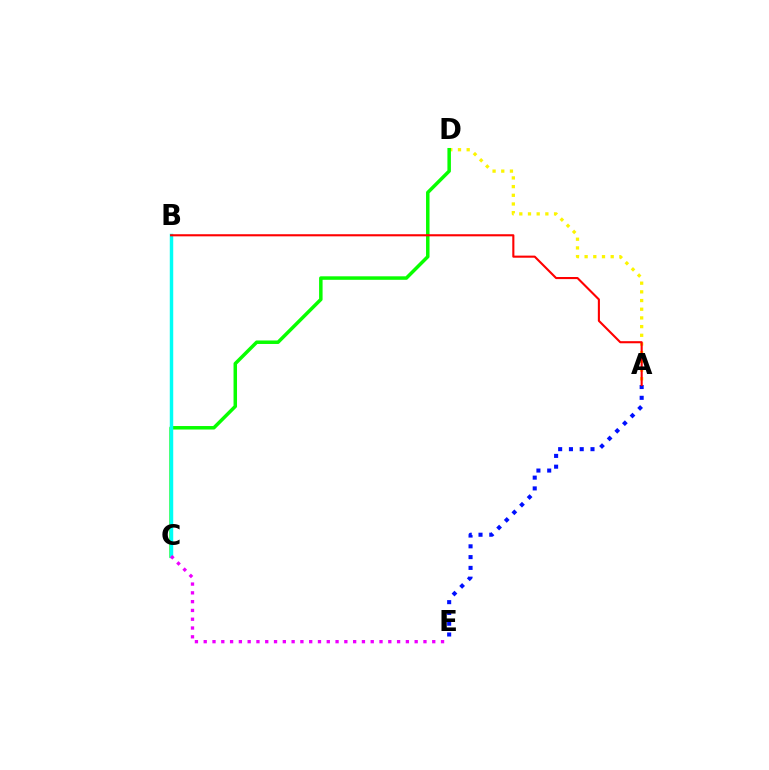{('A', 'D'): [{'color': '#fcf500', 'line_style': 'dotted', 'thickness': 2.36}], ('C', 'D'): [{'color': '#08ff00', 'line_style': 'solid', 'thickness': 2.52}], ('B', 'C'): [{'color': '#00fff6', 'line_style': 'solid', 'thickness': 2.49}], ('A', 'E'): [{'color': '#0010ff', 'line_style': 'dotted', 'thickness': 2.93}], ('A', 'B'): [{'color': '#ff0000', 'line_style': 'solid', 'thickness': 1.51}], ('C', 'E'): [{'color': '#ee00ff', 'line_style': 'dotted', 'thickness': 2.39}]}